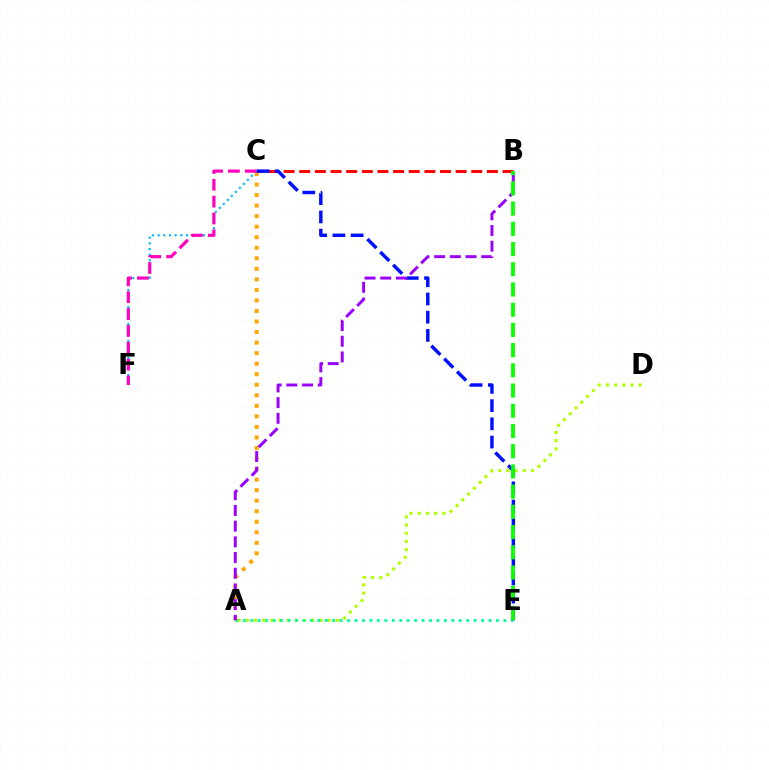{('A', 'D'): [{'color': '#b3ff00', 'line_style': 'dotted', 'thickness': 2.22}], ('A', 'E'): [{'color': '#00ff9d', 'line_style': 'dotted', 'thickness': 2.02}], ('A', 'C'): [{'color': '#ffa500', 'line_style': 'dotted', 'thickness': 2.86}], ('B', 'C'): [{'color': '#ff0000', 'line_style': 'dashed', 'thickness': 2.12}], ('C', 'F'): [{'color': '#00b5ff', 'line_style': 'dotted', 'thickness': 1.54}, {'color': '#ff00bd', 'line_style': 'dashed', 'thickness': 2.29}], ('C', 'E'): [{'color': '#0010ff', 'line_style': 'dashed', 'thickness': 2.47}], ('A', 'B'): [{'color': '#9b00ff', 'line_style': 'dashed', 'thickness': 2.13}], ('B', 'E'): [{'color': '#08ff00', 'line_style': 'dashed', 'thickness': 2.75}]}